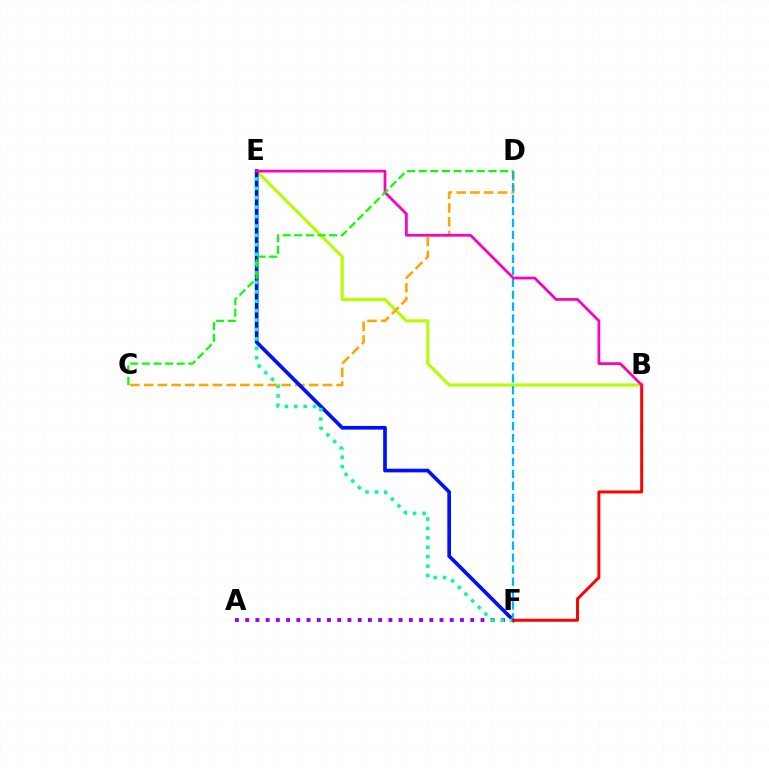{('B', 'E'): [{'color': '#b3ff00', 'line_style': 'solid', 'thickness': 2.23}, {'color': '#ff00bd', 'line_style': 'solid', 'thickness': 1.97}], ('C', 'D'): [{'color': '#ffa500', 'line_style': 'dashed', 'thickness': 1.87}, {'color': '#08ff00', 'line_style': 'dashed', 'thickness': 1.58}], ('E', 'F'): [{'color': '#0010ff', 'line_style': 'solid', 'thickness': 2.65}, {'color': '#00ff9d', 'line_style': 'dotted', 'thickness': 2.56}], ('D', 'F'): [{'color': '#00b5ff', 'line_style': 'dashed', 'thickness': 1.62}], ('A', 'F'): [{'color': '#9b00ff', 'line_style': 'dotted', 'thickness': 2.78}], ('B', 'F'): [{'color': '#ff0000', 'line_style': 'solid', 'thickness': 2.12}]}